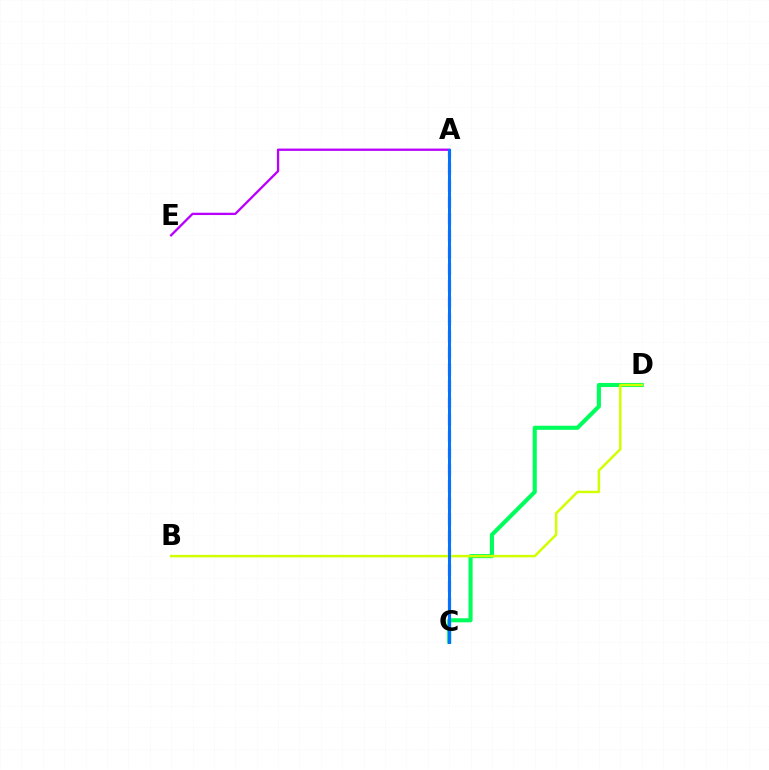{('A', 'C'): [{'color': '#ff0000', 'line_style': 'dashed', 'thickness': 2.27}, {'color': '#0074ff', 'line_style': 'solid', 'thickness': 2.2}], ('C', 'D'): [{'color': '#00ff5c', 'line_style': 'solid', 'thickness': 2.96}], ('B', 'D'): [{'color': '#d1ff00', 'line_style': 'solid', 'thickness': 1.8}], ('A', 'E'): [{'color': '#b900ff', 'line_style': 'solid', 'thickness': 1.66}]}